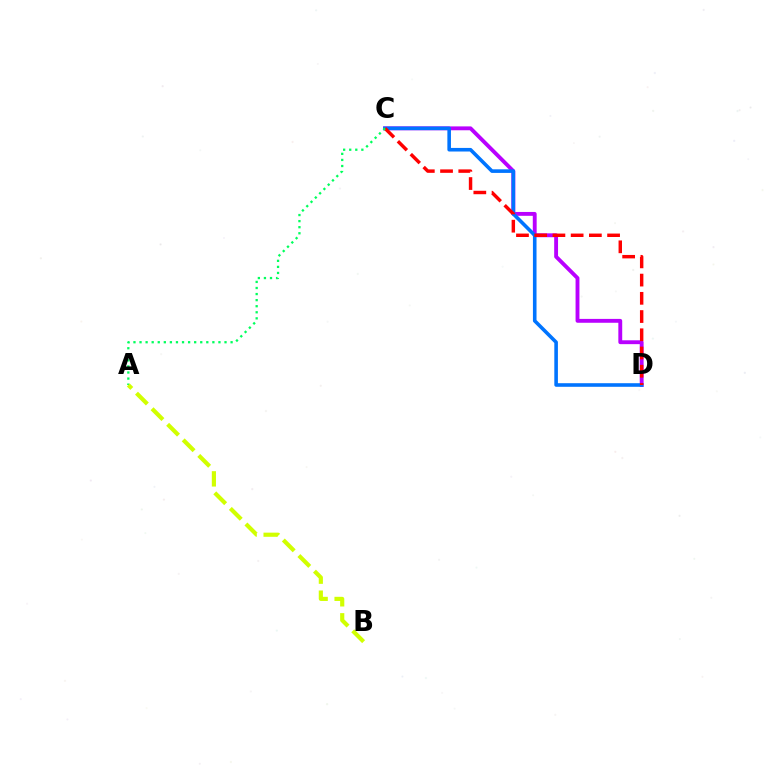{('C', 'D'): [{'color': '#b900ff', 'line_style': 'solid', 'thickness': 2.78}, {'color': '#0074ff', 'line_style': 'solid', 'thickness': 2.59}, {'color': '#ff0000', 'line_style': 'dashed', 'thickness': 2.48}], ('A', 'C'): [{'color': '#00ff5c', 'line_style': 'dotted', 'thickness': 1.65}], ('A', 'B'): [{'color': '#d1ff00', 'line_style': 'dashed', 'thickness': 2.99}]}